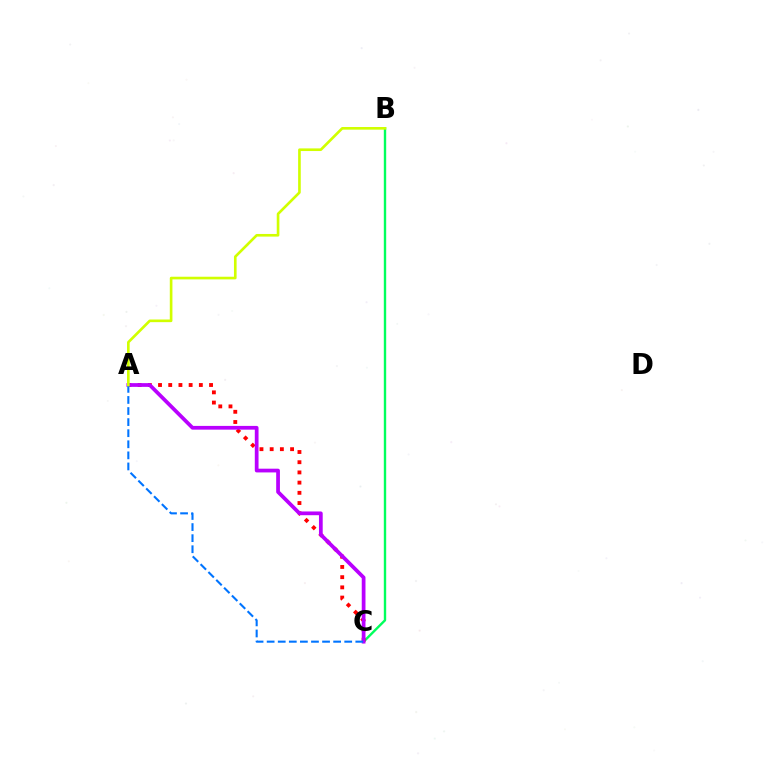{('B', 'C'): [{'color': '#00ff5c', 'line_style': 'solid', 'thickness': 1.71}], ('A', 'C'): [{'color': '#ff0000', 'line_style': 'dotted', 'thickness': 2.77}, {'color': '#b900ff', 'line_style': 'solid', 'thickness': 2.69}, {'color': '#0074ff', 'line_style': 'dashed', 'thickness': 1.51}], ('A', 'B'): [{'color': '#d1ff00', 'line_style': 'solid', 'thickness': 1.9}]}